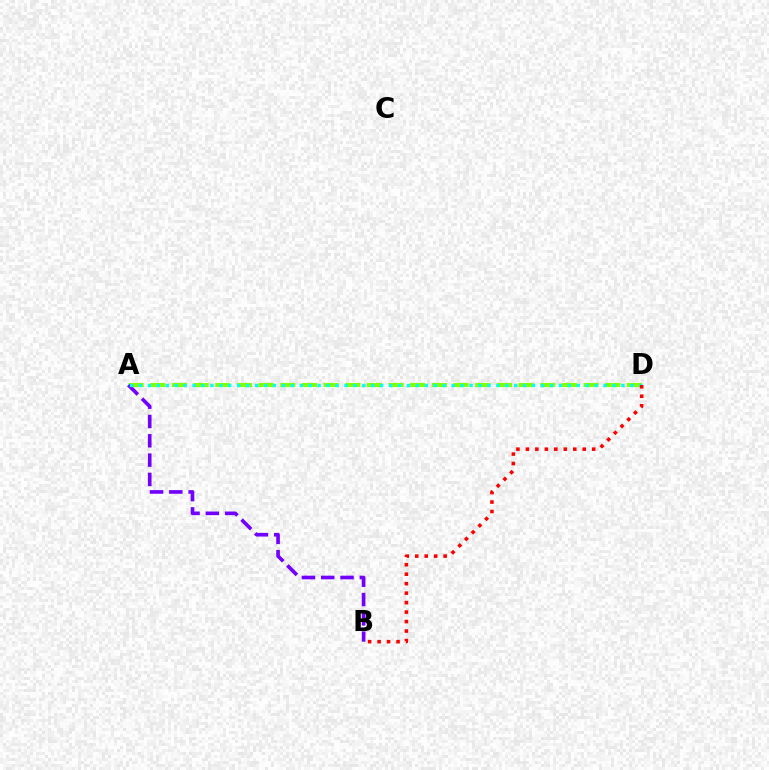{('A', 'D'): [{'color': '#84ff00', 'line_style': 'dashed', 'thickness': 2.94}, {'color': '#00fff6', 'line_style': 'dotted', 'thickness': 2.43}], ('A', 'B'): [{'color': '#7200ff', 'line_style': 'dashed', 'thickness': 2.62}], ('B', 'D'): [{'color': '#ff0000', 'line_style': 'dotted', 'thickness': 2.57}]}